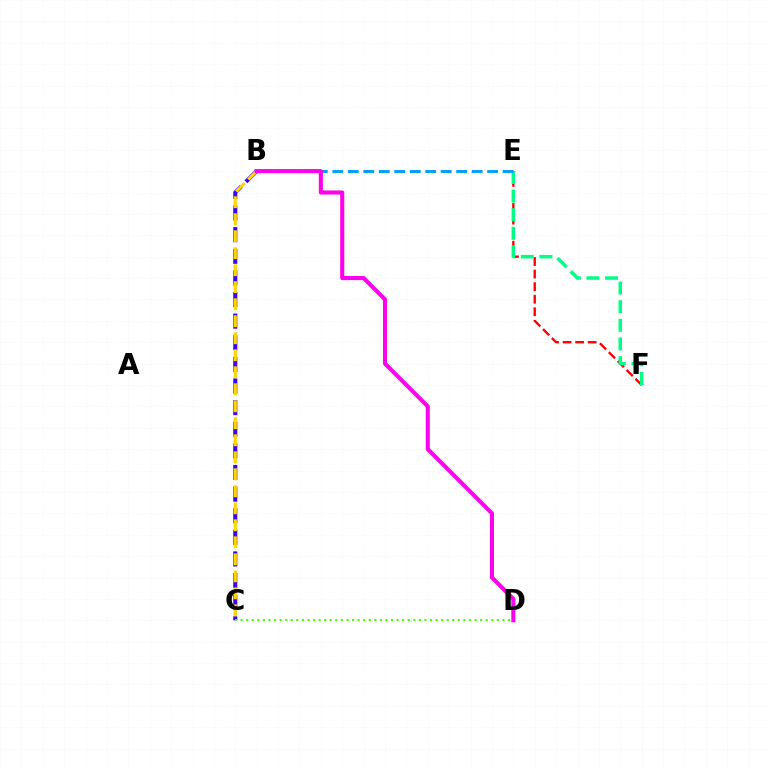{('E', 'F'): [{'color': '#ff0000', 'line_style': 'dashed', 'thickness': 1.71}, {'color': '#00ff86', 'line_style': 'dashed', 'thickness': 2.53}], ('B', 'C'): [{'color': '#3700ff', 'line_style': 'dashed', 'thickness': 2.94}, {'color': '#ffd500', 'line_style': 'dashed', 'thickness': 2.31}], ('B', 'E'): [{'color': '#009eff', 'line_style': 'dashed', 'thickness': 2.1}], ('C', 'D'): [{'color': '#4fff00', 'line_style': 'dotted', 'thickness': 1.51}], ('B', 'D'): [{'color': '#ff00ed', 'line_style': 'solid', 'thickness': 2.94}]}